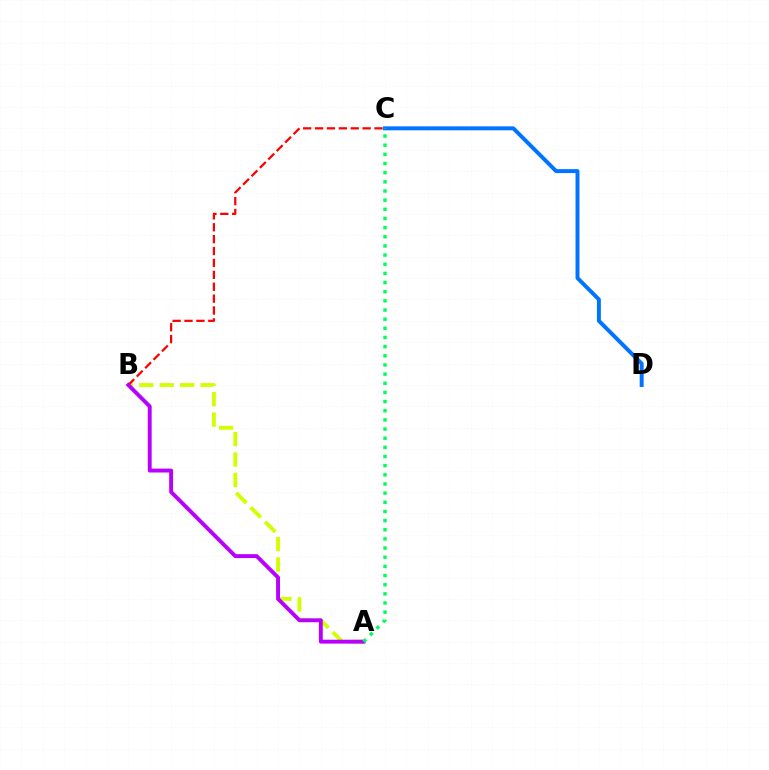{('C', 'D'): [{'color': '#0074ff', 'line_style': 'solid', 'thickness': 2.84}], ('A', 'B'): [{'color': '#d1ff00', 'line_style': 'dashed', 'thickness': 2.78}, {'color': '#b900ff', 'line_style': 'solid', 'thickness': 2.8}], ('B', 'C'): [{'color': '#ff0000', 'line_style': 'dashed', 'thickness': 1.62}], ('A', 'C'): [{'color': '#00ff5c', 'line_style': 'dotted', 'thickness': 2.49}]}